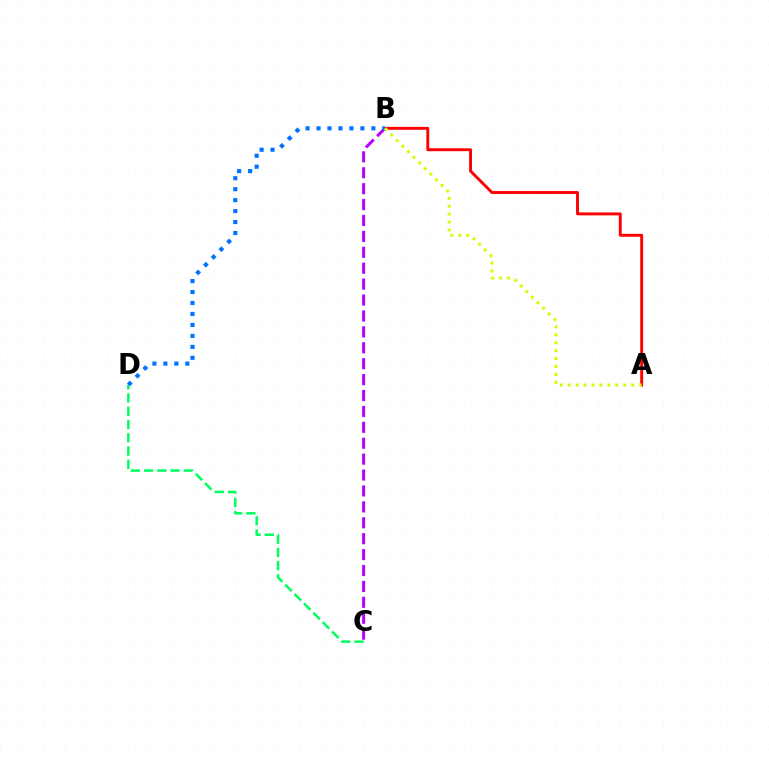{('A', 'B'): [{'color': '#ff0000', 'line_style': 'solid', 'thickness': 2.09}, {'color': '#d1ff00', 'line_style': 'dotted', 'thickness': 2.15}], ('B', 'C'): [{'color': '#b900ff', 'line_style': 'dashed', 'thickness': 2.16}], ('B', 'D'): [{'color': '#0074ff', 'line_style': 'dotted', 'thickness': 2.98}], ('C', 'D'): [{'color': '#00ff5c', 'line_style': 'dashed', 'thickness': 1.8}]}